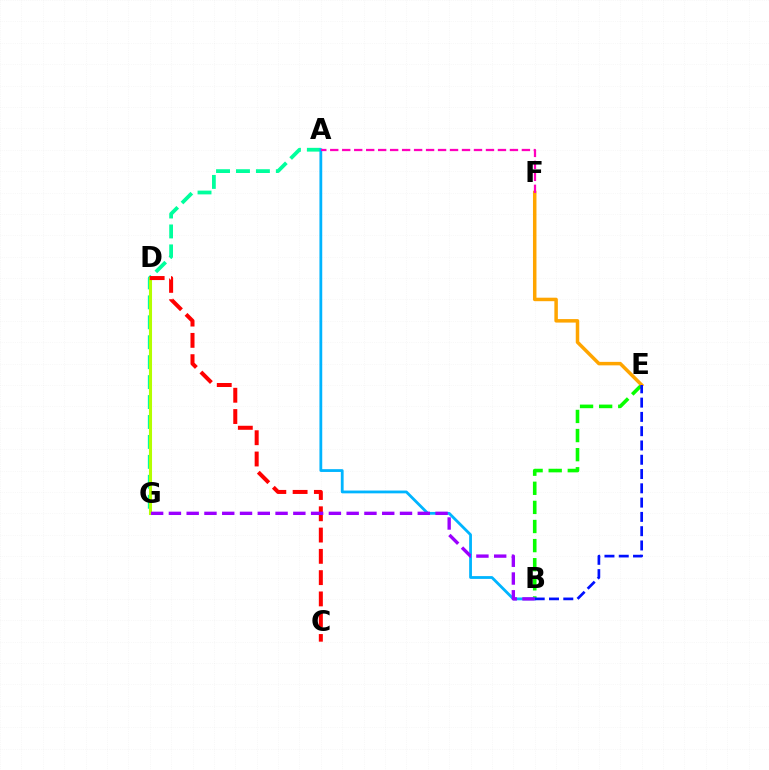{('A', 'G'): [{'color': '#00ff9d', 'line_style': 'dashed', 'thickness': 2.71}], ('B', 'E'): [{'color': '#08ff00', 'line_style': 'dashed', 'thickness': 2.6}, {'color': '#0010ff', 'line_style': 'dashed', 'thickness': 1.94}], ('A', 'B'): [{'color': '#00b5ff', 'line_style': 'solid', 'thickness': 2.01}], ('E', 'F'): [{'color': '#ffa500', 'line_style': 'solid', 'thickness': 2.51}], ('D', 'G'): [{'color': '#b3ff00', 'line_style': 'solid', 'thickness': 2.21}], ('A', 'F'): [{'color': '#ff00bd', 'line_style': 'dashed', 'thickness': 1.63}], ('C', 'D'): [{'color': '#ff0000', 'line_style': 'dashed', 'thickness': 2.89}], ('B', 'G'): [{'color': '#9b00ff', 'line_style': 'dashed', 'thickness': 2.41}]}